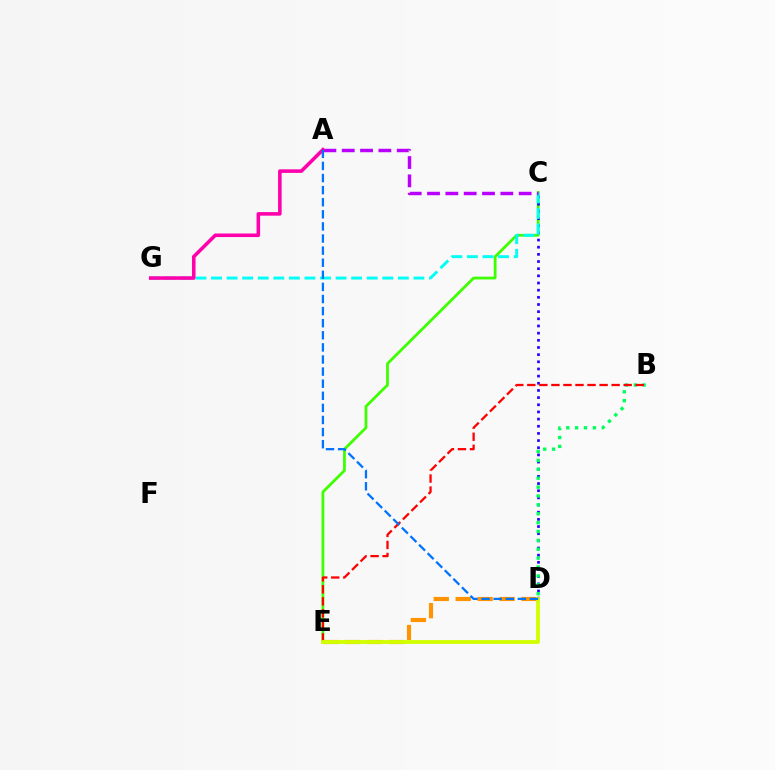{('C', 'E'): [{'color': '#3dff00', 'line_style': 'solid', 'thickness': 2.0}], ('C', 'D'): [{'color': '#2500ff', 'line_style': 'dotted', 'thickness': 1.95}], ('C', 'G'): [{'color': '#00fff6', 'line_style': 'dashed', 'thickness': 2.12}], ('D', 'E'): [{'color': '#ff9400', 'line_style': 'dashed', 'thickness': 2.98}, {'color': '#d1ff00', 'line_style': 'solid', 'thickness': 2.75}], ('B', 'D'): [{'color': '#00ff5c', 'line_style': 'dotted', 'thickness': 2.41}], ('B', 'E'): [{'color': '#ff0000', 'line_style': 'dashed', 'thickness': 1.64}], ('A', 'C'): [{'color': '#b900ff', 'line_style': 'dashed', 'thickness': 2.49}], ('A', 'G'): [{'color': '#ff00ac', 'line_style': 'solid', 'thickness': 2.57}], ('A', 'D'): [{'color': '#0074ff', 'line_style': 'dashed', 'thickness': 1.64}]}